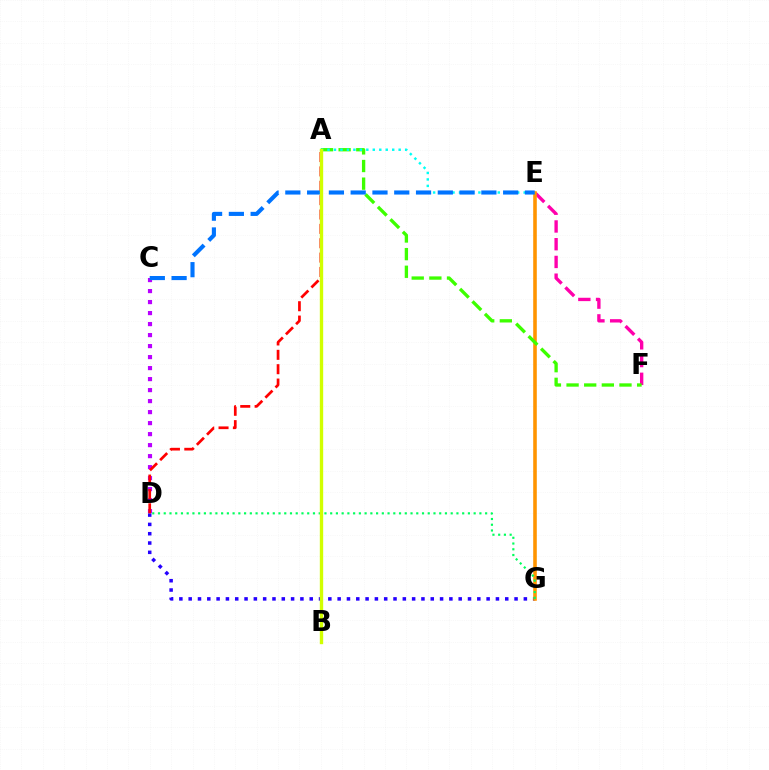{('C', 'D'): [{'color': '#b900ff', 'line_style': 'dotted', 'thickness': 2.99}], ('D', 'G'): [{'color': '#2500ff', 'line_style': 'dotted', 'thickness': 2.53}, {'color': '#00ff5c', 'line_style': 'dotted', 'thickness': 1.56}], ('E', 'F'): [{'color': '#ff00ac', 'line_style': 'dashed', 'thickness': 2.41}], ('E', 'G'): [{'color': '#ff9400', 'line_style': 'solid', 'thickness': 2.58}], ('A', 'F'): [{'color': '#3dff00', 'line_style': 'dashed', 'thickness': 2.4}], ('A', 'E'): [{'color': '#00fff6', 'line_style': 'dotted', 'thickness': 1.76}], ('C', 'E'): [{'color': '#0074ff', 'line_style': 'dashed', 'thickness': 2.96}], ('A', 'D'): [{'color': '#ff0000', 'line_style': 'dashed', 'thickness': 1.95}], ('A', 'B'): [{'color': '#d1ff00', 'line_style': 'solid', 'thickness': 2.42}]}